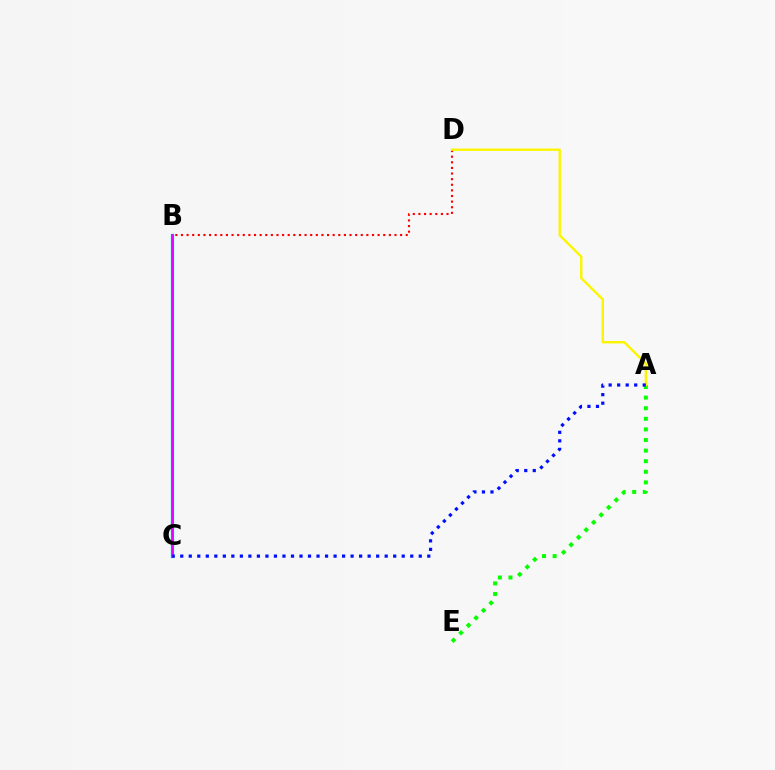{('A', 'E'): [{'color': '#08ff00', 'line_style': 'dotted', 'thickness': 2.88}], ('B', 'D'): [{'color': '#ff0000', 'line_style': 'dotted', 'thickness': 1.53}], ('B', 'C'): [{'color': '#00fff6', 'line_style': 'solid', 'thickness': 2.42}, {'color': '#ee00ff', 'line_style': 'solid', 'thickness': 2.03}], ('A', 'D'): [{'color': '#fcf500', 'line_style': 'solid', 'thickness': 1.72}], ('A', 'C'): [{'color': '#0010ff', 'line_style': 'dotted', 'thickness': 2.31}]}